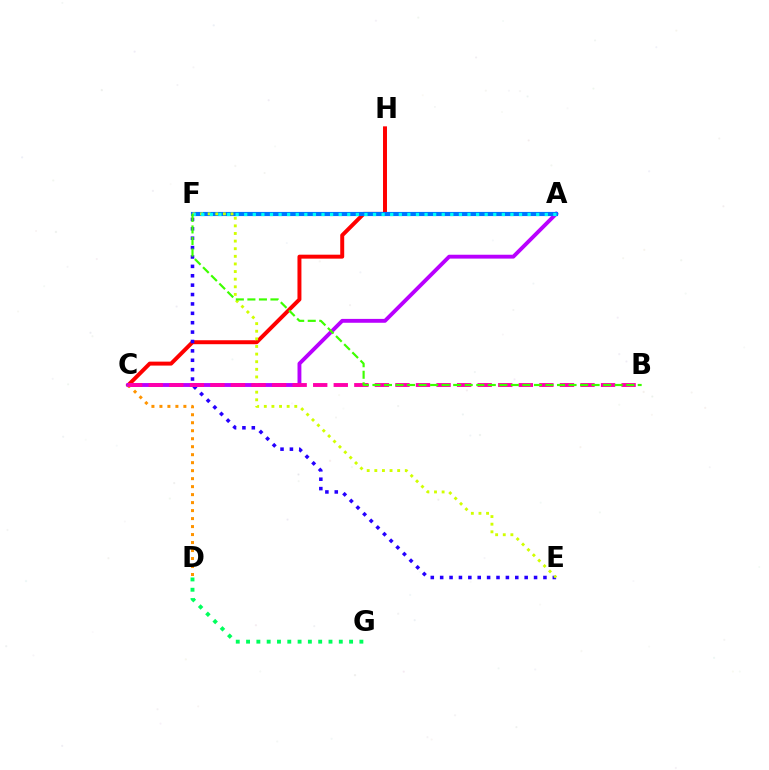{('C', 'H'): [{'color': '#ff0000', 'line_style': 'solid', 'thickness': 2.85}], ('D', 'G'): [{'color': '#00ff5c', 'line_style': 'dotted', 'thickness': 2.8}], ('E', 'F'): [{'color': '#2500ff', 'line_style': 'dotted', 'thickness': 2.55}, {'color': '#d1ff00', 'line_style': 'dotted', 'thickness': 2.07}], ('A', 'C'): [{'color': '#b900ff', 'line_style': 'solid', 'thickness': 2.78}], ('C', 'D'): [{'color': '#ff9400', 'line_style': 'dotted', 'thickness': 2.17}], ('A', 'F'): [{'color': '#0074ff', 'line_style': 'solid', 'thickness': 2.98}, {'color': '#00fff6', 'line_style': 'dotted', 'thickness': 2.33}], ('B', 'C'): [{'color': '#ff00ac', 'line_style': 'dashed', 'thickness': 2.79}], ('B', 'F'): [{'color': '#3dff00', 'line_style': 'dashed', 'thickness': 1.57}]}